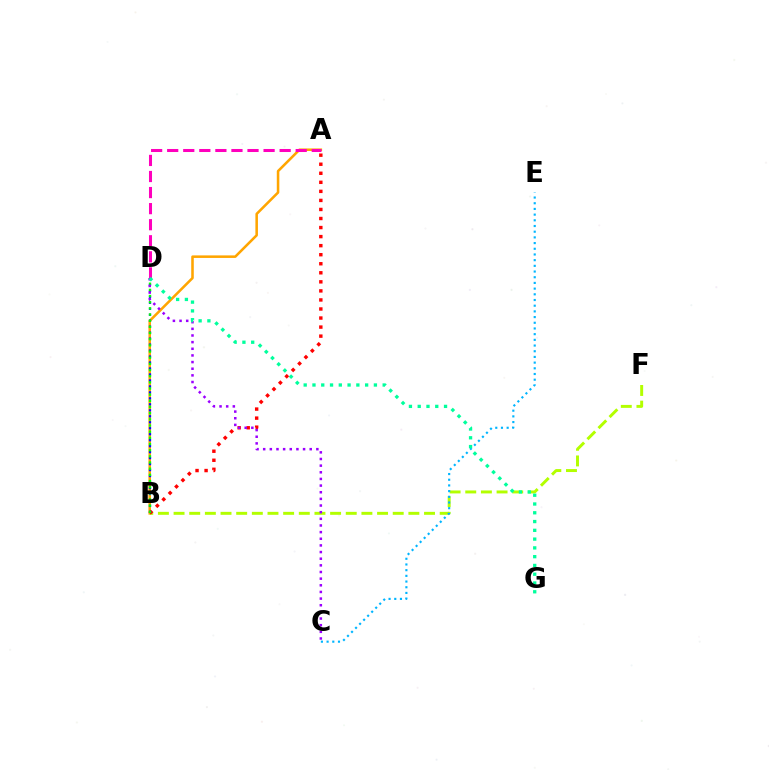{('A', 'B'): [{'color': '#ffa500', 'line_style': 'solid', 'thickness': 1.84}, {'color': '#ff0000', 'line_style': 'dotted', 'thickness': 2.46}], ('B', 'F'): [{'color': '#b3ff00', 'line_style': 'dashed', 'thickness': 2.13}], ('C', 'E'): [{'color': '#00b5ff', 'line_style': 'dotted', 'thickness': 1.55}], ('A', 'D'): [{'color': '#ff00bd', 'line_style': 'dashed', 'thickness': 2.18}], ('B', 'D'): [{'color': '#0010ff', 'line_style': 'dotted', 'thickness': 1.62}, {'color': '#08ff00', 'line_style': 'dotted', 'thickness': 1.68}], ('C', 'D'): [{'color': '#9b00ff', 'line_style': 'dotted', 'thickness': 1.81}], ('D', 'G'): [{'color': '#00ff9d', 'line_style': 'dotted', 'thickness': 2.38}]}